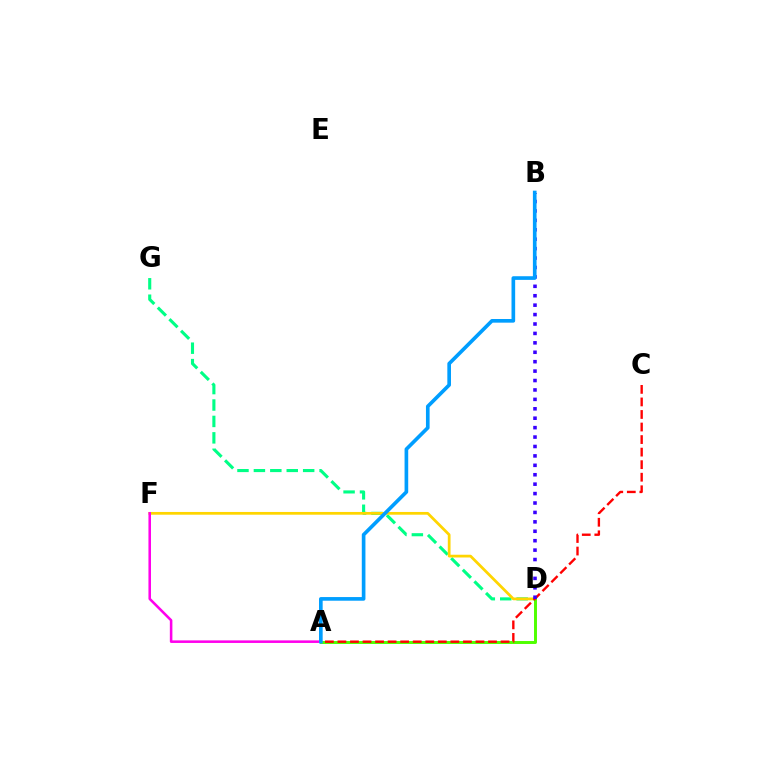{('D', 'G'): [{'color': '#00ff86', 'line_style': 'dashed', 'thickness': 2.23}], ('D', 'F'): [{'color': '#ffd500', 'line_style': 'solid', 'thickness': 1.98}], ('A', 'D'): [{'color': '#4fff00', 'line_style': 'solid', 'thickness': 2.12}], ('A', 'F'): [{'color': '#ff00ed', 'line_style': 'solid', 'thickness': 1.84}], ('A', 'C'): [{'color': '#ff0000', 'line_style': 'dashed', 'thickness': 1.7}], ('B', 'D'): [{'color': '#3700ff', 'line_style': 'dotted', 'thickness': 2.56}], ('A', 'B'): [{'color': '#009eff', 'line_style': 'solid', 'thickness': 2.63}]}